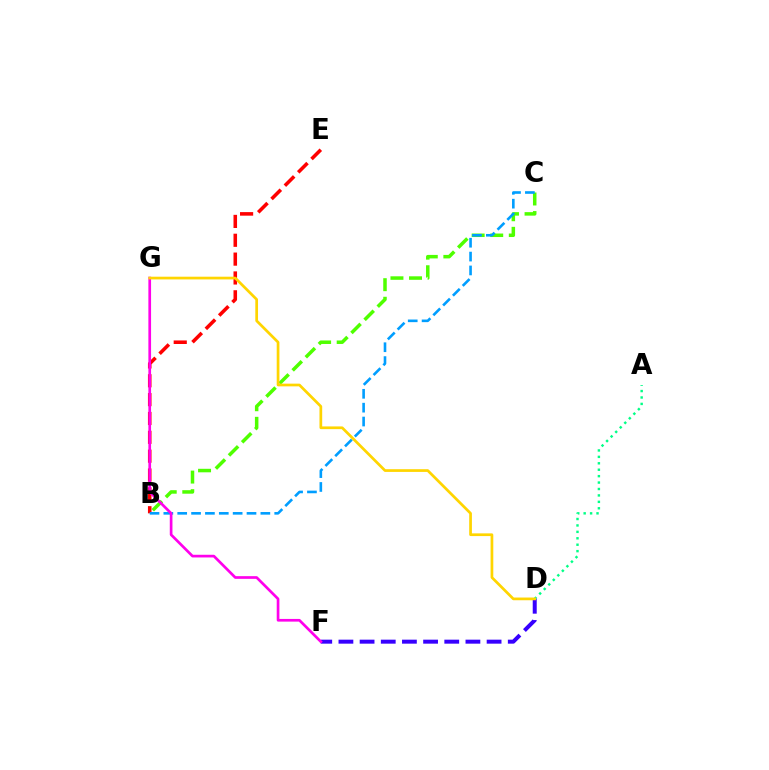{('A', 'D'): [{'color': '#00ff86', 'line_style': 'dotted', 'thickness': 1.75}], ('D', 'F'): [{'color': '#3700ff', 'line_style': 'dashed', 'thickness': 2.88}], ('B', 'C'): [{'color': '#4fff00', 'line_style': 'dashed', 'thickness': 2.52}, {'color': '#009eff', 'line_style': 'dashed', 'thickness': 1.88}], ('B', 'E'): [{'color': '#ff0000', 'line_style': 'dashed', 'thickness': 2.56}], ('F', 'G'): [{'color': '#ff00ed', 'line_style': 'solid', 'thickness': 1.93}], ('D', 'G'): [{'color': '#ffd500', 'line_style': 'solid', 'thickness': 1.95}]}